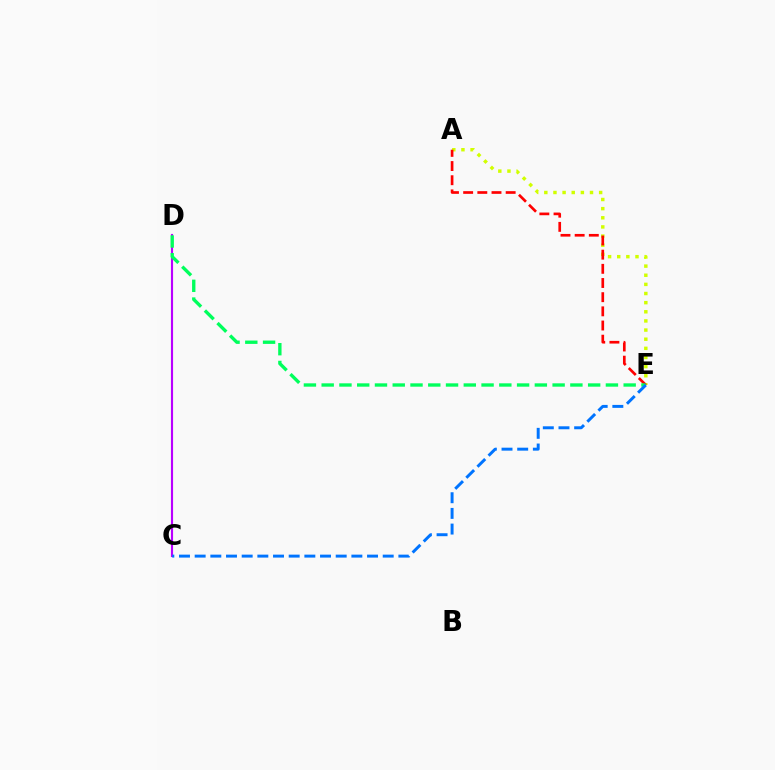{('C', 'D'): [{'color': '#b900ff', 'line_style': 'solid', 'thickness': 1.54}], ('A', 'E'): [{'color': '#d1ff00', 'line_style': 'dotted', 'thickness': 2.48}, {'color': '#ff0000', 'line_style': 'dashed', 'thickness': 1.93}], ('D', 'E'): [{'color': '#00ff5c', 'line_style': 'dashed', 'thickness': 2.41}], ('C', 'E'): [{'color': '#0074ff', 'line_style': 'dashed', 'thickness': 2.13}]}